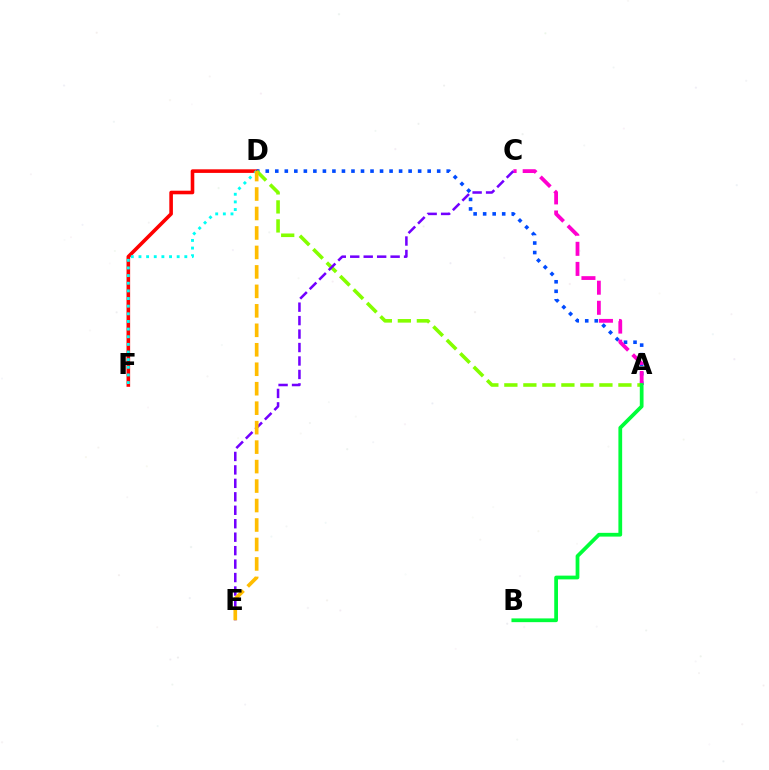{('D', 'F'): [{'color': '#ff0000', 'line_style': 'solid', 'thickness': 2.59}, {'color': '#00fff6', 'line_style': 'dotted', 'thickness': 2.08}], ('A', 'D'): [{'color': '#004bff', 'line_style': 'dotted', 'thickness': 2.59}, {'color': '#84ff00', 'line_style': 'dashed', 'thickness': 2.58}], ('A', 'C'): [{'color': '#ff00cf', 'line_style': 'dashed', 'thickness': 2.73}], ('C', 'E'): [{'color': '#7200ff', 'line_style': 'dashed', 'thickness': 1.83}], ('D', 'E'): [{'color': '#ffbd00', 'line_style': 'dashed', 'thickness': 2.64}], ('A', 'B'): [{'color': '#00ff39', 'line_style': 'solid', 'thickness': 2.7}]}